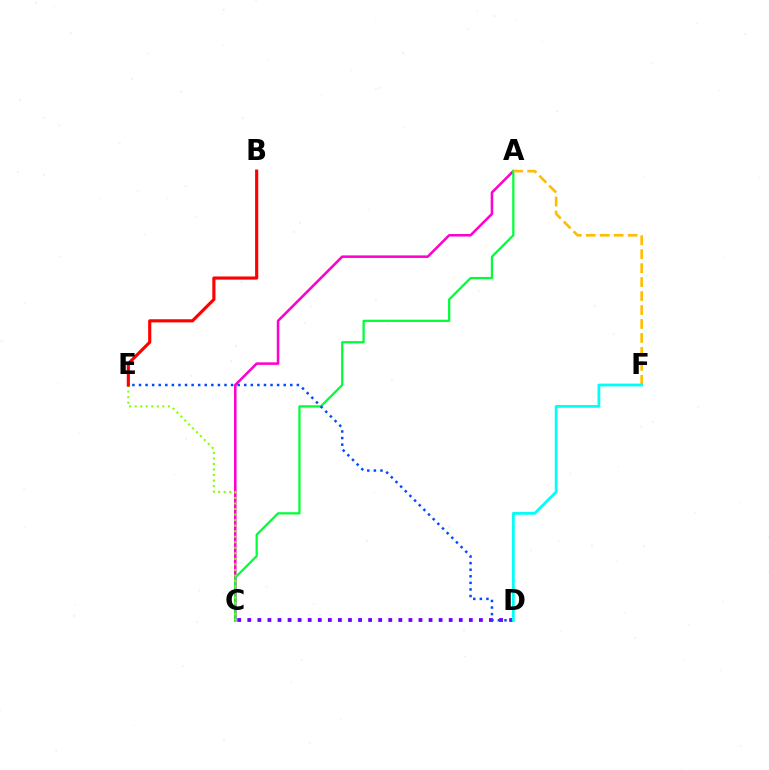{('A', 'C'): [{'color': '#ff00cf', 'line_style': 'solid', 'thickness': 1.83}, {'color': '#00ff39', 'line_style': 'solid', 'thickness': 1.63}], ('C', 'E'): [{'color': '#84ff00', 'line_style': 'dotted', 'thickness': 1.5}], ('A', 'F'): [{'color': '#ffbd00', 'line_style': 'dashed', 'thickness': 1.9}], ('C', 'D'): [{'color': '#7200ff', 'line_style': 'dotted', 'thickness': 2.74}], ('B', 'E'): [{'color': '#ff0000', 'line_style': 'solid', 'thickness': 2.27}], ('D', 'E'): [{'color': '#004bff', 'line_style': 'dotted', 'thickness': 1.79}], ('D', 'F'): [{'color': '#00fff6', 'line_style': 'solid', 'thickness': 1.99}]}